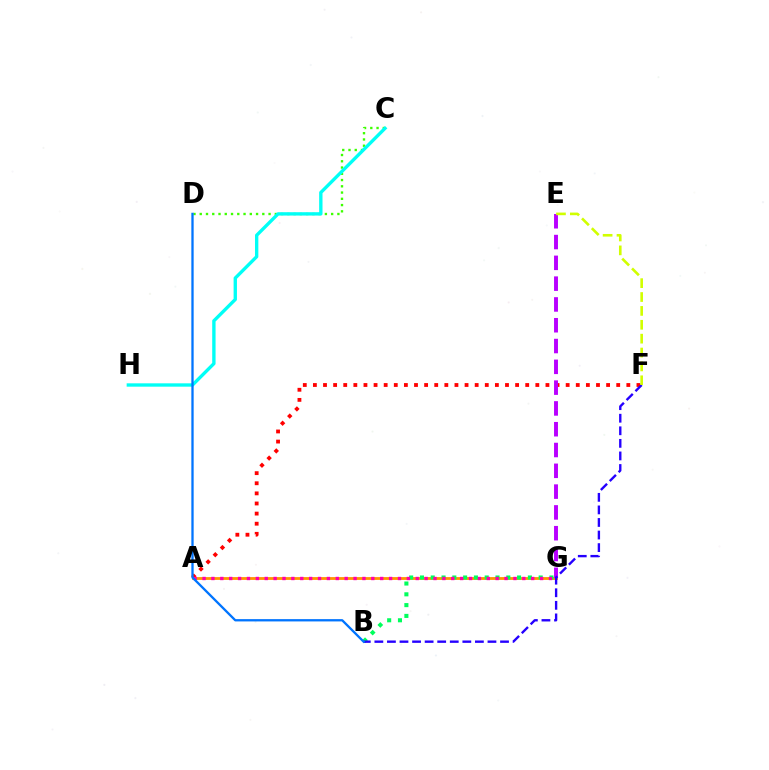{('A', 'F'): [{'color': '#ff0000', 'line_style': 'dotted', 'thickness': 2.75}], ('A', 'G'): [{'color': '#ff9400', 'line_style': 'solid', 'thickness': 2.02}, {'color': '#ff00ac', 'line_style': 'dotted', 'thickness': 2.41}], ('C', 'D'): [{'color': '#3dff00', 'line_style': 'dotted', 'thickness': 1.7}], ('E', 'G'): [{'color': '#b900ff', 'line_style': 'dashed', 'thickness': 2.83}], ('C', 'H'): [{'color': '#00fff6', 'line_style': 'solid', 'thickness': 2.41}], ('B', 'G'): [{'color': '#00ff5c', 'line_style': 'dotted', 'thickness': 2.93}], ('B', 'F'): [{'color': '#2500ff', 'line_style': 'dashed', 'thickness': 1.71}], ('E', 'F'): [{'color': '#d1ff00', 'line_style': 'dashed', 'thickness': 1.89}], ('B', 'D'): [{'color': '#0074ff', 'line_style': 'solid', 'thickness': 1.66}]}